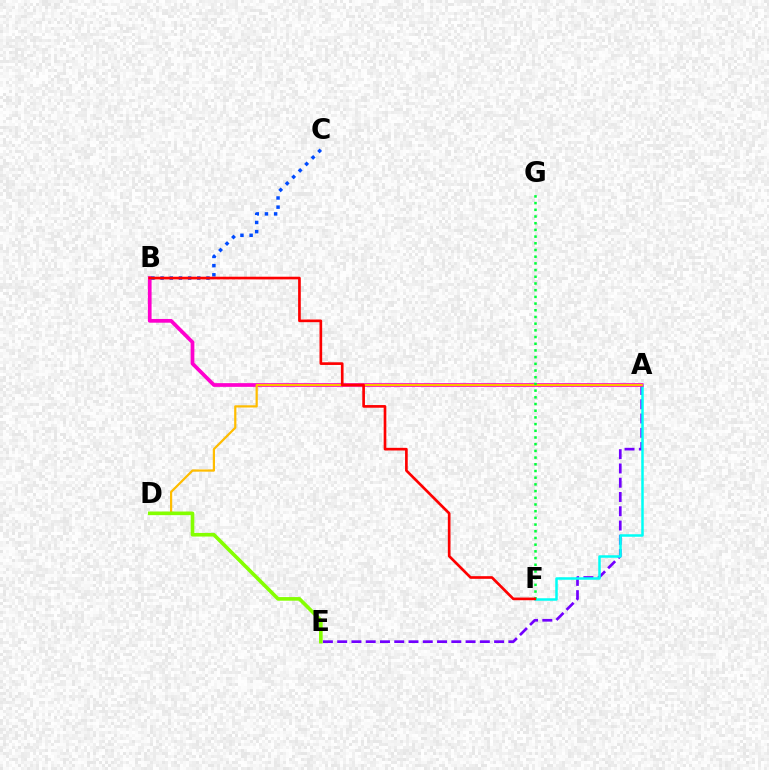{('A', 'E'): [{'color': '#7200ff', 'line_style': 'dashed', 'thickness': 1.94}], ('A', 'F'): [{'color': '#00fff6', 'line_style': 'solid', 'thickness': 1.8}], ('A', 'B'): [{'color': '#ff00cf', 'line_style': 'solid', 'thickness': 2.69}], ('A', 'D'): [{'color': '#ffbd00', 'line_style': 'solid', 'thickness': 1.6}], ('D', 'E'): [{'color': '#84ff00', 'line_style': 'solid', 'thickness': 2.61}], ('B', 'C'): [{'color': '#004bff', 'line_style': 'dotted', 'thickness': 2.49}], ('F', 'G'): [{'color': '#00ff39', 'line_style': 'dotted', 'thickness': 1.82}], ('B', 'F'): [{'color': '#ff0000', 'line_style': 'solid', 'thickness': 1.92}]}